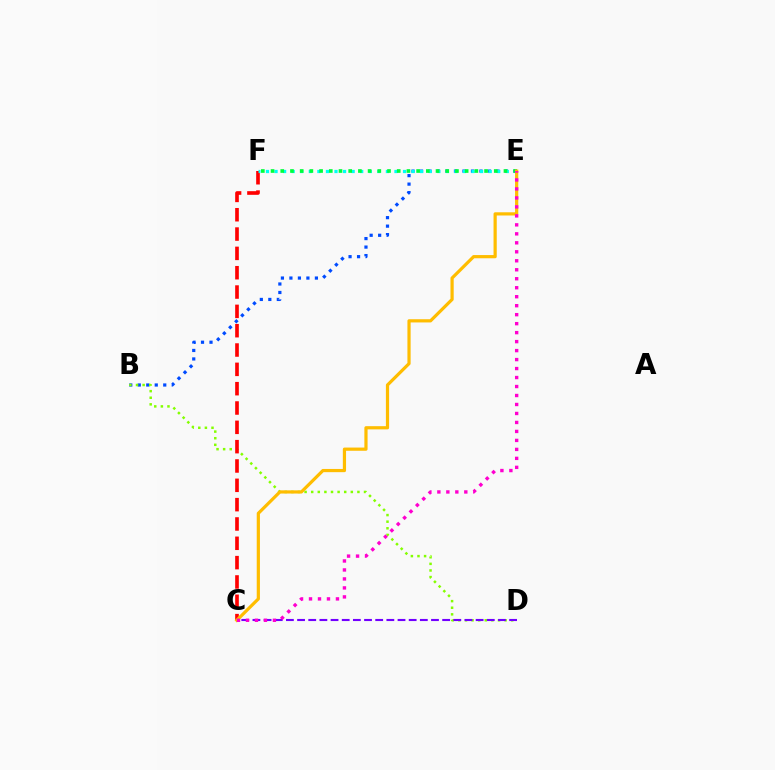{('B', 'E'): [{'color': '#004bff', 'line_style': 'dotted', 'thickness': 2.31}], ('B', 'D'): [{'color': '#84ff00', 'line_style': 'dotted', 'thickness': 1.79}], ('C', 'F'): [{'color': '#ff0000', 'line_style': 'dashed', 'thickness': 2.63}], ('E', 'F'): [{'color': '#00fff6', 'line_style': 'dotted', 'thickness': 2.33}, {'color': '#00ff39', 'line_style': 'dotted', 'thickness': 2.64}], ('C', 'E'): [{'color': '#ffbd00', 'line_style': 'solid', 'thickness': 2.31}, {'color': '#ff00cf', 'line_style': 'dotted', 'thickness': 2.44}], ('C', 'D'): [{'color': '#7200ff', 'line_style': 'dashed', 'thickness': 1.52}]}